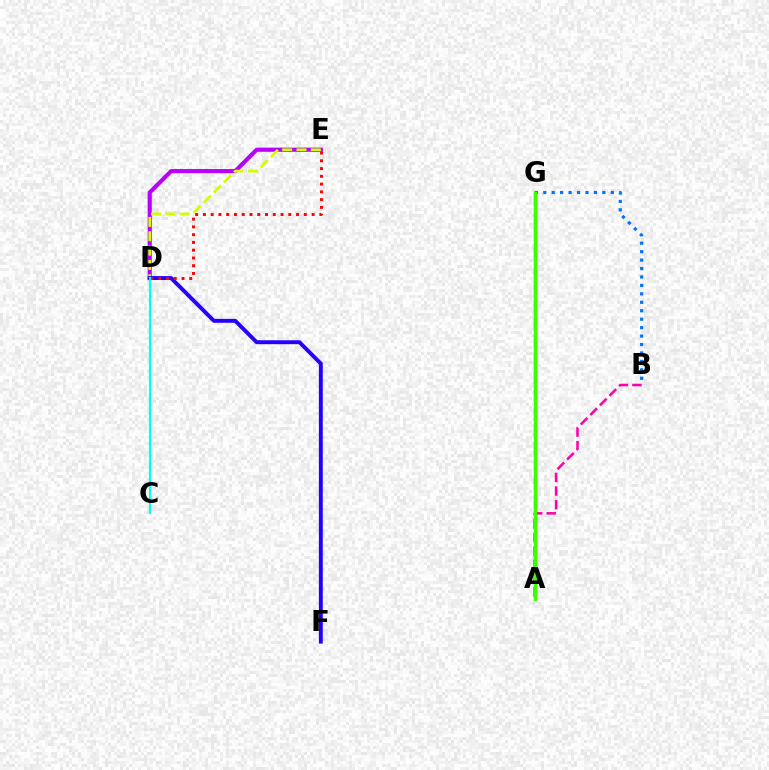{('A', 'G'): [{'color': '#00ff5c', 'line_style': 'dashed', 'thickness': 2.42}, {'color': '#ff9400', 'line_style': 'dashed', 'thickness': 1.89}, {'color': '#3dff00', 'line_style': 'solid', 'thickness': 2.49}], ('D', 'E'): [{'color': '#b900ff', 'line_style': 'solid', 'thickness': 2.98}, {'color': '#d1ff00', 'line_style': 'dashed', 'thickness': 1.95}, {'color': '#ff0000', 'line_style': 'dotted', 'thickness': 2.11}], ('D', 'F'): [{'color': '#2500ff', 'line_style': 'solid', 'thickness': 2.82}], ('A', 'B'): [{'color': '#ff00ac', 'line_style': 'dashed', 'thickness': 1.84}], ('B', 'G'): [{'color': '#0074ff', 'line_style': 'dotted', 'thickness': 2.29}], ('C', 'D'): [{'color': '#00fff6', 'line_style': 'solid', 'thickness': 1.61}]}